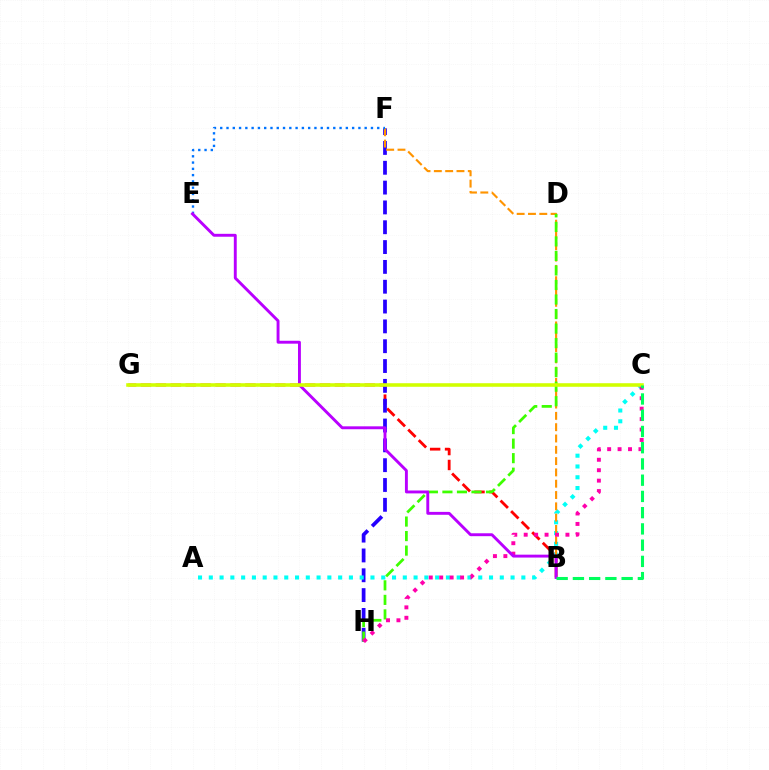{('B', 'G'): [{'color': '#ff0000', 'line_style': 'dashed', 'thickness': 2.03}], ('F', 'H'): [{'color': '#2500ff', 'line_style': 'dashed', 'thickness': 2.69}], ('A', 'C'): [{'color': '#00fff6', 'line_style': 'dotted', 'thickness': 2.93}], ('B', 'F'): [{'color': '#ff9400', 'line_style': 'dashed', 'thickness': 1.54}], ('D', 'H'): [{'color': '#3dff00', 'line_style': 'dashed', 'thickness': 1.97}], ('E', 'F'): [{'color': '#0074ff', 'line_style': 'dotted', 'thickness': 1.71}], ('C', 'H'): [{'color': '#ff00ac', 'line_style': 'dotted', 'thickness': 2.83}], ('B', 'E'): [{'color': '#b900ff', 'line_style': 'solid', 'thickness': 2.09}], ('C', 'G'): [{'color': '#d1ff00', 'line_style': 'solid', 'thickness': 2.57}], ('B', 'C'): [{'color': '#00ff5c', 'line_style': 'dashed', 'thickness': 2.21}]}